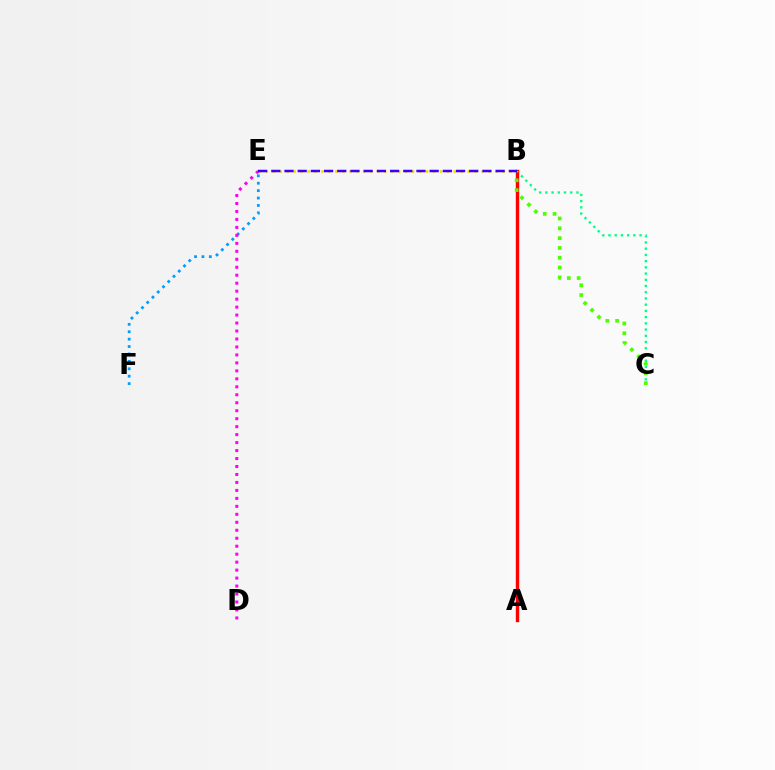{('E', 'F'): [{'color': '#009eff', 'line_style': 'dotted', 'thickness': 2.01}], ('B', 'C'): [{'color': '#00ff86', 'line_style': 'dotted', 'thickness': 1.69}, {'color': '#4fff00', 'line_style': 'dotted', 'thickness': 2.67}], ('B', 'E'): [{'color': '#ffd500', 'line_style': 'dotted', 'thickness': 1.89}, {'color': '#3700ff', 'line_style': 'dashed', 'thickness': 1.79}], ('A', 'B'): [{'color': '#ff0000', 'line_style': 'solid', 'thickness': 2.45}], ('D', 'E'): [{'color': '#ff00ed', 'line_style': 'dotted', 'thickness': 2.17}]}